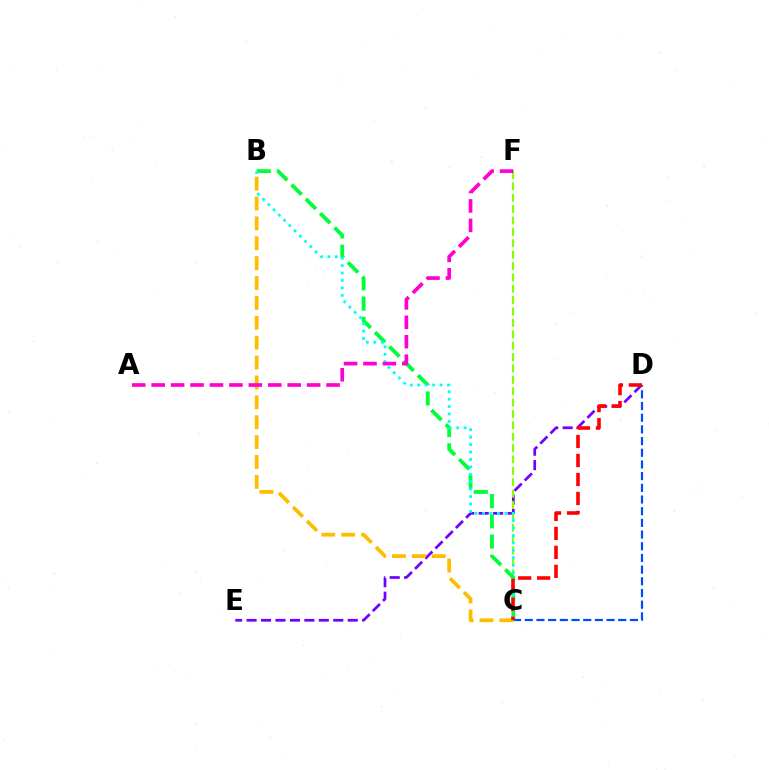{('C', 'D'): [{'color': '#004bff', 'line_style': 'dashed', 'thickness': 1.59}, {'color': '#ff0000', 'line_style': 'dashed', 'thickness': 2.58}], ('D', 'E'): [{'color': '#7200ff', 'line_style': 'dashed', 'thickness': 1.96}], ('C', 'F'): [{'color': '#84ff00', 'line_style': 'dashed', 'thickness': 1.55}], ('B', 'C'): [{'color': '#00ff39', 'line_style': 'dashed', 'thickness': 2.75}, {'color': '#00fff6', 'line_style': 'dotted', 'thickness': 2.02}, {'color': '#ffbd00', 'line_style': 'dashed', 'thickness': 2.7}], ('A', 'F'): [{'color': '#ff00cf', 'line_style': 'dashed', 'thickness': 2.64}]}